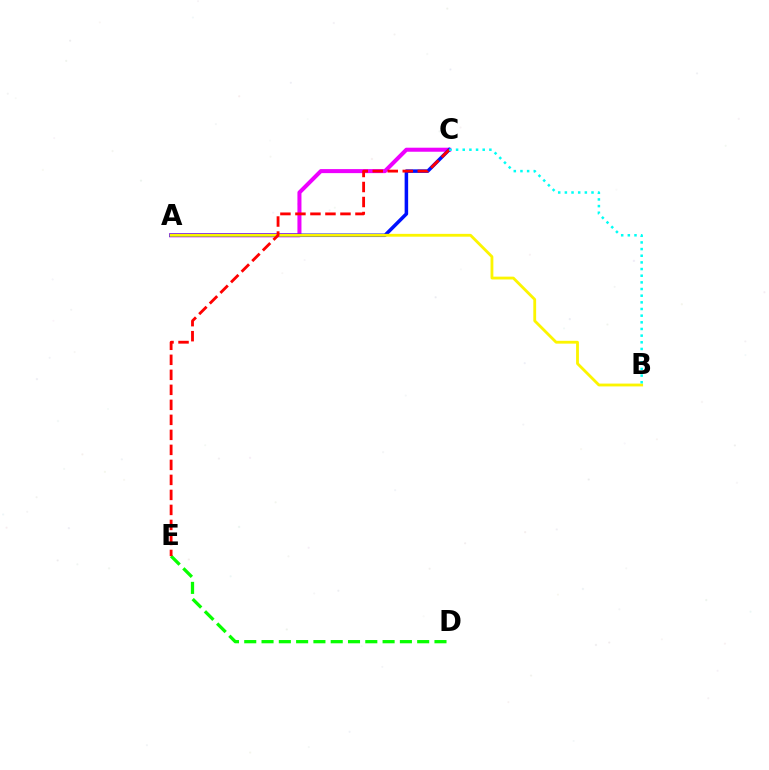{('A', 'C'): [{'color': '#ee00ff', 'line_style': 'solid', 'thickness': 2.9}, {'color': '#0010ff', 'line_style': 'solid', 'thickness': 2.54}], ('A', 'B'): [{'color': '#fcf500', 'line_style': 'solid', 'thickness': 2.03}], ('D', 'E'): [{'color': '#08ff00', 'line_style': 'dashed', 'thickness': 2.35}], ('C', 'E'): [{'color': '#ff0000', 'line_style': 'dashed', 'thickness': 2.04}], ('B', 'C'): [{'color': '#00fff6', 'line_style': 'dotted', 'thickness': 1.81}]}